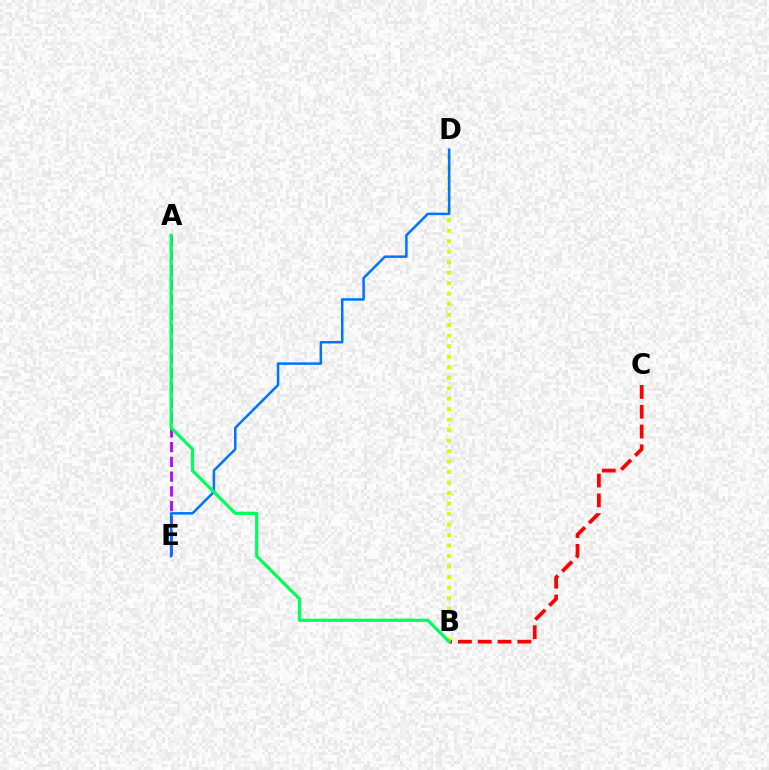{('A', 'E'): [{'color': '#b900ff', 'line_style': 'dashed', 'thickness': 2.0}], ('B', 'C'): [{'color': '#ff0000', 'line_style': 'dashed', 'thickness': 2.69}], ('B', 'D'): [{'color': '#d1ff00', 'line_style': 'dotted', 'thickness': 2.85}], ('D', 'E'): [{'color': '#0074ff', 'line_style': 'solid', 'thickness': 1.81}], ('A', 'B'): [{'color': '#00ff5c', 'line_style': 'solid', 'thickness': 2.3}]}